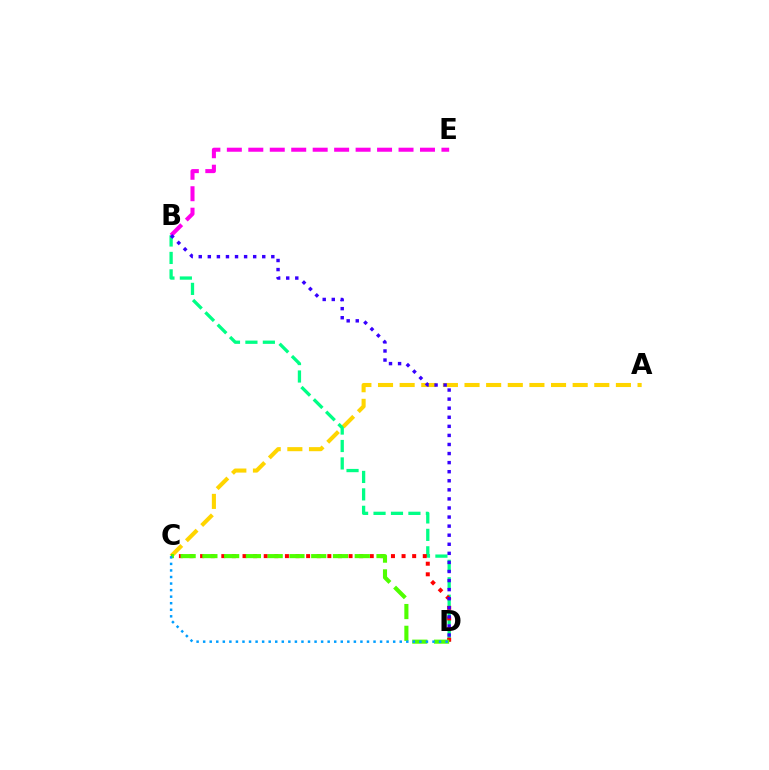{('A', 'C'): [{'color': '#ffd500', 'line_style': 'dashed', 'thickness': 2.94}], ('B', 'D'): [{'color': '#00ff86', 'line_style': 'dashed', 'thickness': 2.37}, {'color': '#3700ff', 'line_style': 'dotted', 'thickness': 2.46}], ('C', 'D'): [{'color': '#ff0000', 'line_style': 'dotted', 'thickness': 2.88}, {'color': '#4fff00', 'line_style': 'dashed', 'thickness': 2.96}, {'color': '#009eff', 'line_style': 'dotted', 'thickness': 1.78}], ('B', 'E'): [{'color': '#ff00ed', 'line_style': 'dashed', 'thickness': 2.92}]}